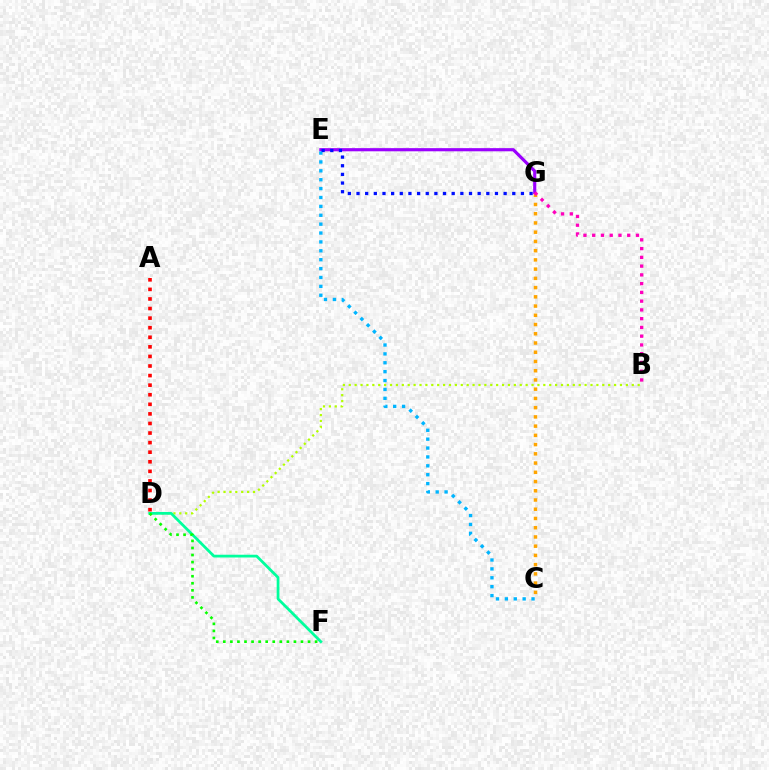{('E', 'G'): [{'color': '#9b00ff', 'line_style': 'solid', 'thickness': 2.27}, {'color': '#0010ff', 'line_style': 'dotted', 'thickness': 2.35}], ('C', 'E'): [{'color': '#00b5ff', 'line_style': 'dotted', 'thickness': 2.41}], ('B', 'D'): [{'color': '#b3ff00', 'line_style': 'dotted', 'thickness': 1.6}], ('D', 'F'): [{'color': '#00ff9d', 'line_style': 'solid', 'thickness': 1.99}, {'color': '#08ff00', 'line_style': 'dotted', 'thickness': 1.92}], ('C', 'G'): [{'color': '#ffa500', 'line_style': 'dotted', 'thickness': 2.51}], ('A', 'D'): [{'color': '#ff0000', 'line_style': 'dotted', 'thickness': 2.6}], ('B', 'G'): [{'color': '#ff00bd', 'line_style': 'dotted', 'thickness': 2.38}]}